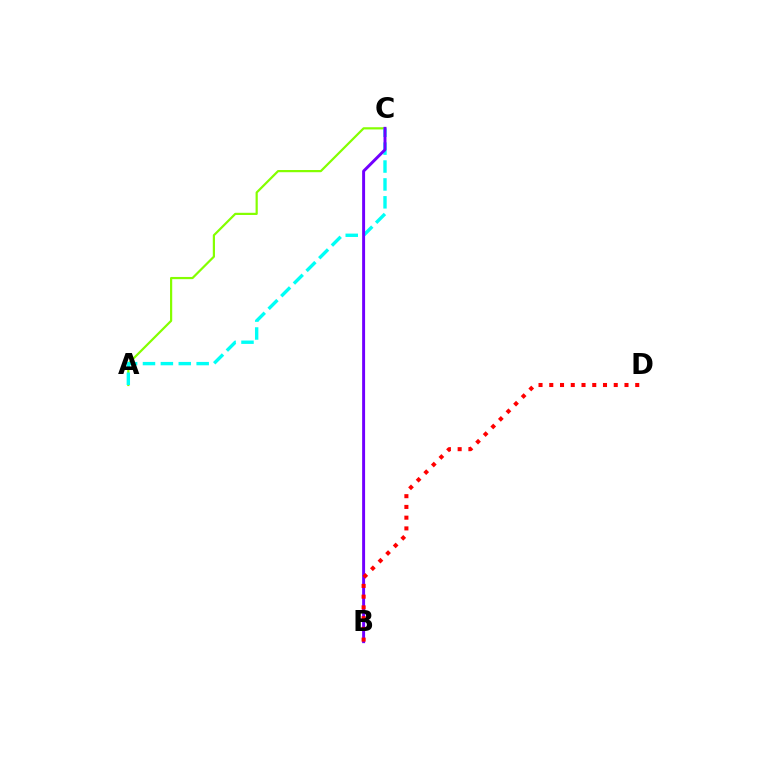{('A', 'C'): [{'color': '#84ff00', 'line_style': 'solid', 'thickness': 1.59}, {'color': '#00fff6', 'line_style': 'dashed', 'thickness': 2.43}], ('B', 'C'): [{'color': '#7200ff', 'line_style': 'solid', 'thickness': 2.12}], ('B', 'D'): [{'color': '#ff0000', 'line_style': 'dotted', 'thickness': 2.92}]}